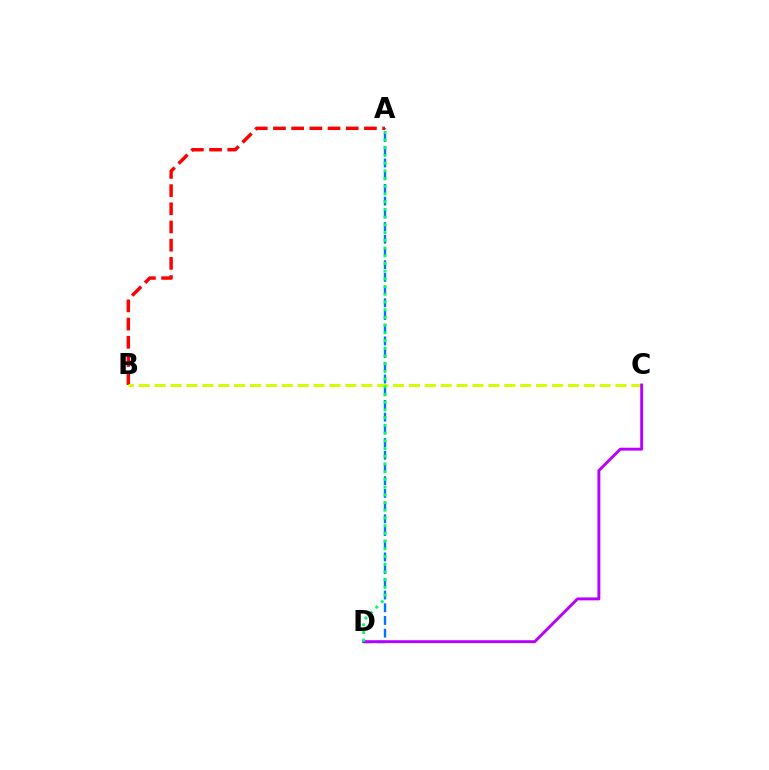{('A', 'D'): [{'color': '#0074ff', 'line_style': 'dashed', 'thickness': 1.73}, {'color': '#00ff5c', 'line_style': 'dotted', 'thickness': 2.1}], ('A', 'B'): [{'color': '#ff0000', 'line_style': 'dashed', 'thickness': 2.47}], ('B', 'C'): [{'color': '#d1ff00', 'line_style': 'dashed', 'thickness': 2.16}], ('C', 'D'): [{'color': '#b900ff', 'line_style': 'solid', 'thickness': 2.09}]}